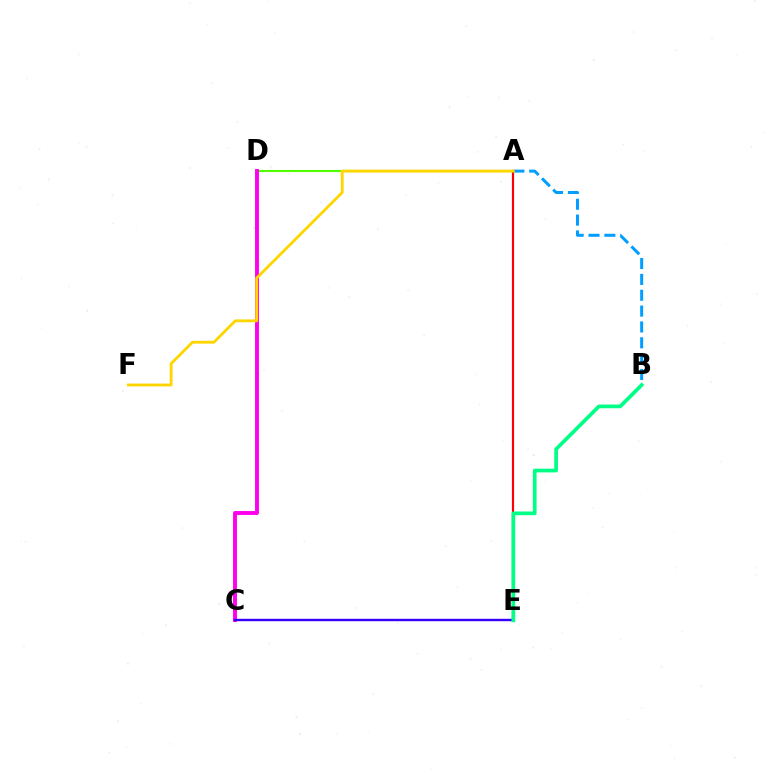{('A', 'E'): [{'color': '#ff0000', 'line_style': 'solid', 'thickness': 1.56}], ('A', 'D'): [{'color': '#4fff00', 'line_style': 'solid', 'thickness': 1.51}], ('C', 'D'): [{'color': '#ff00ed', 'line_style': 'solid', 'thickness': 2.82}], ('A', 'B'): [{'color': '#009eff', 'line_style': 'dashed', 'thickness': 2.15}], ('C', 'E'): [{'color': '#3700ff', 'line_style': 'solid', 'thickness': 1.73}], ('B', 'E'): [{'color': '#00ff86', 'line_style': 'solid', 'thickness': 2.67}], ('A', 'F'): [{'color': '#ffd500', 'line_style': 'solid', 'thickness': 2.03}]}